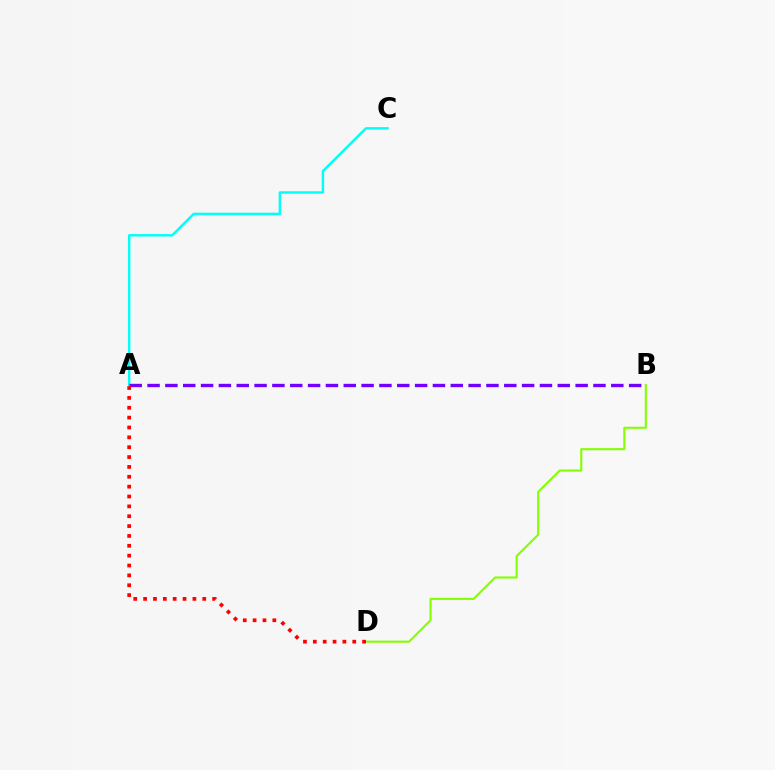{('B', 'D'): [{'color': '#84ff00', 'line_style': 'solid', 'thickness': 1.51}], ('A', 'C'): [{'color': '#00fff6', 'line_style': 'solid', 'thickness': 1.75}], ('A', 'B'): [{'color': '#7200ff', 'line_style': 'dashed', 'thickness': 2.42}], ('A', 'D'): [{'color': '#ff0000', 'line_style': 'dotted', 'thickness': 2.68}]}